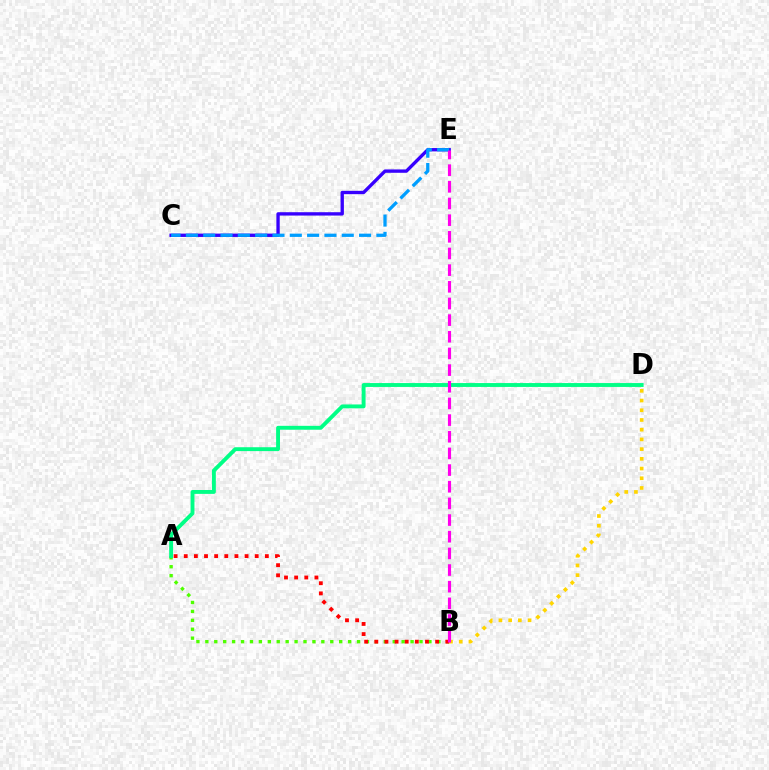{('A', 'B'): [{'color': '#4fff00', 'line_style': 'dotted', 'thickness': 2.42}, {'color': '#ff0000', 'line_style': 'dotted', 'thickness': 2.75}], ('C', 'E'): [{'color': '#3700ff', 'line_style': 'solid', 'thickness': 2.41}, {'color': '#009eff', 'line_style': 'dashed', 'thickness': 2.35}], ('B', 'D'): [{'color': '#ffd500', 'line_style': 'dotted', 'thickness': 2.64}], ('A', 'D'): [{'color': '#00ff86', 'line_style': 'solid', 'thickness': 2.79}], ('B', 'E'): [{'color': '#ff00ed', 'line_style': 'dashed', 'thickness': 2.26}]}